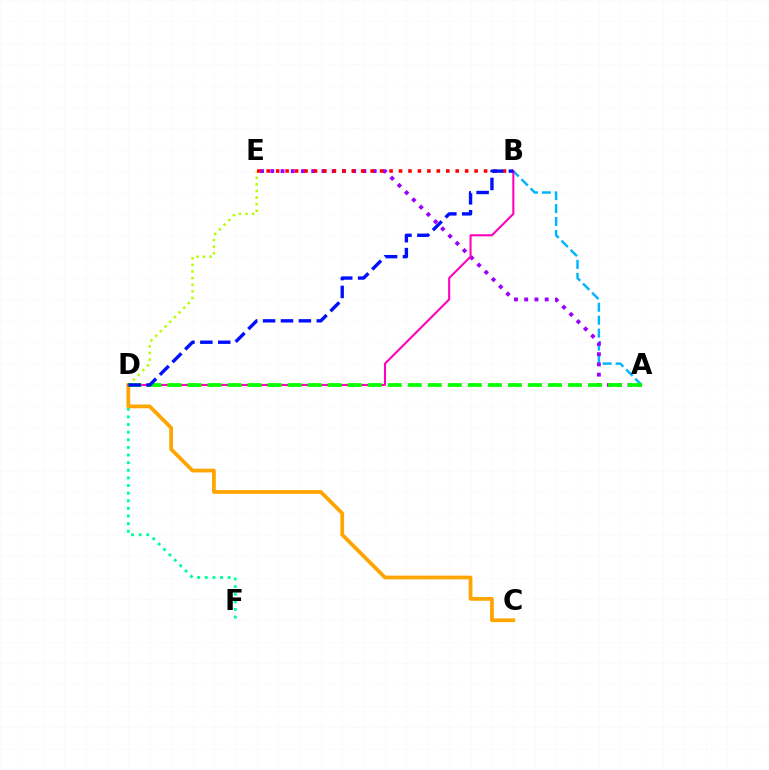{('D', 'F'): [{'color': '#00ff9d', 'line_style': 'dotted', 'thickness': 2.07}], ('C', 'D'): [{'color': '#ffa500', 'line_style': 'solid', 'thickness': 2.7}], ('A', 'B'): [{'color': '#00b5ff', 'line_style': 'dashed', 'thickness': 1.76}], ('D', 'E'): [{'color': '#b3ff00', 'line_style': 'dotted', 'thickness': 1.8}], ('A', 'E'): [{'color': '#9b00ff', 'line_style': 'dotted', 'thickness': 2.78}], ('B', 'D'): [{'color': '#ff00bd', 'line_style': 'solid', 'thickness': 1.5}, {'color': '#0010ff', 'line_style': 'dashed', 'thickness': 2.43}], ('A', 'D'): [{'color': '#08ff00', 'line_style': 'dashed', 'thickness': 2.72}], ('B', 'E'): [{'color': '#ff0000', 'line_style': 'dotted', 'thickness': 2.57}]}